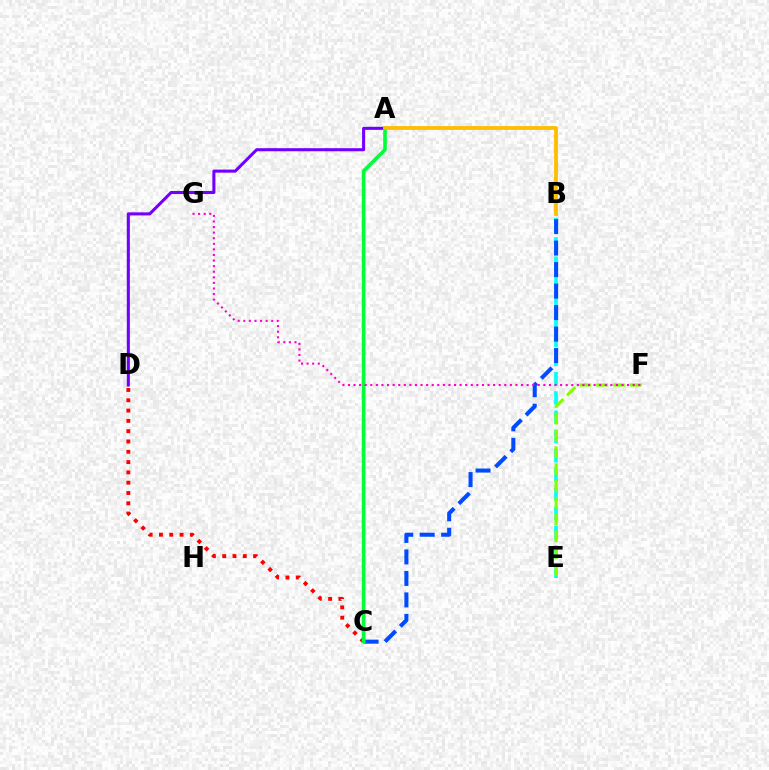{('B', 'E'): [{'color': '#00fff6', 'line_style': 'dashed', 'thickness': 2.62}], ('E', 'F'): [{'color': '#84ff00', 'line_style': 'dashed', 'thickness': 2.28}], ('C', 'D'): [{'color': '#ff0000', 'line_style': 'dotted', 'thickness': 2.8}], ('B', 'C'): [{'color': '#004bff', 'line_style': 'dashed', 'thickness': 2.92}], ('A', 'C'): [{'color': '#00ff39', 'line_style': 'solid', 'thickness': 2.62}], ('A', 'D'): [{'color': '#7200ff', 'line_style': 'solid', 'thickness': 2.21}], ('A', 'B'): [{'color': '#ffbd00', 'line_style': 'solid', 'thickness': 2.73}], ('F', 'G'): [{'color': '#ff00cf', 'line_style': 'dotted', 'thickness': 1.52}]}